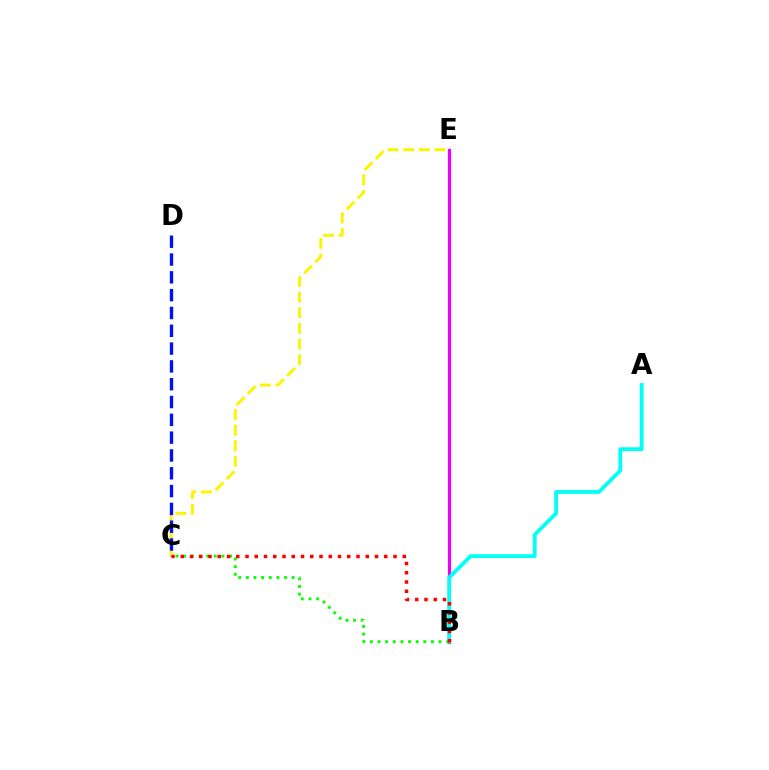{('B', 'E'): [{'color': '#ee00ff', 'line_style': 'solid', 'thickness': 2.3}], ('A', 'B'): [{'color': '#00fff6', 'line_style': 'solid', 'thickness': 2.73}], ('C', 'E'): [{'color': '#fcf500', 'line_style': 'dashed', 'thickness': 2.13}], ('C', 'D'): [{'color': '#0010ff', 'line_style': 'dashed', 'thickness': 2.42}], ('B', 'C'): [{'color': '#08ff00', 'line_style': 'dotted', 'thickness': 2.07}, {'color': '#ff0000', 'line_style': 'dotted', 'thickness': 2.51}]}